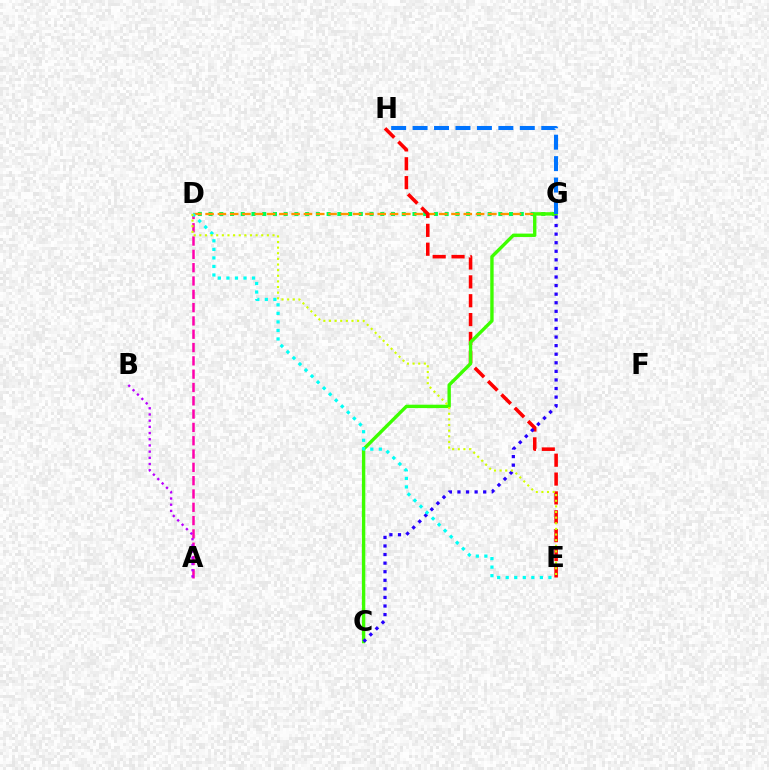{('D', 'G'): [{'color': '#00ff5c', 'line_style': 'dotted', 'thickness': 2.92}, {'color': '#ff9400', 'line_style': 'dashed', 'thickness': 1.67}], ('A', 'D'): [{'color': '#ff00ac', 'line_style': 'dashed', 'thickness': 1.81}], ('E', 'H'): [{'color': '#ff0000', 'line_style': 'dashed', 'thickness': 2.56}], ('C', 'G'): [{'color': '#3dff00', 'line_style': 'solid', 'thickness': 2.43}, {'color': '#2500ff', 'line_style': 'dotted', 'thickness': 2.33}], ('G', 'H'): [{'color': '#0074ff', 'line_style': 'dashed', 'thickness': 2.91}], ('D', 'E'): [{'color': '#00fff6', 'line_style': 'dotted', 'thickness': 2.32}, {'color': '#d1ff00', 'line_style': 'dotted', 'thickness': 1.53}], ('A', 'B'): [{'color': '#b900ff', 'line_style': 'dotted', 'thickness': 1.68}]}